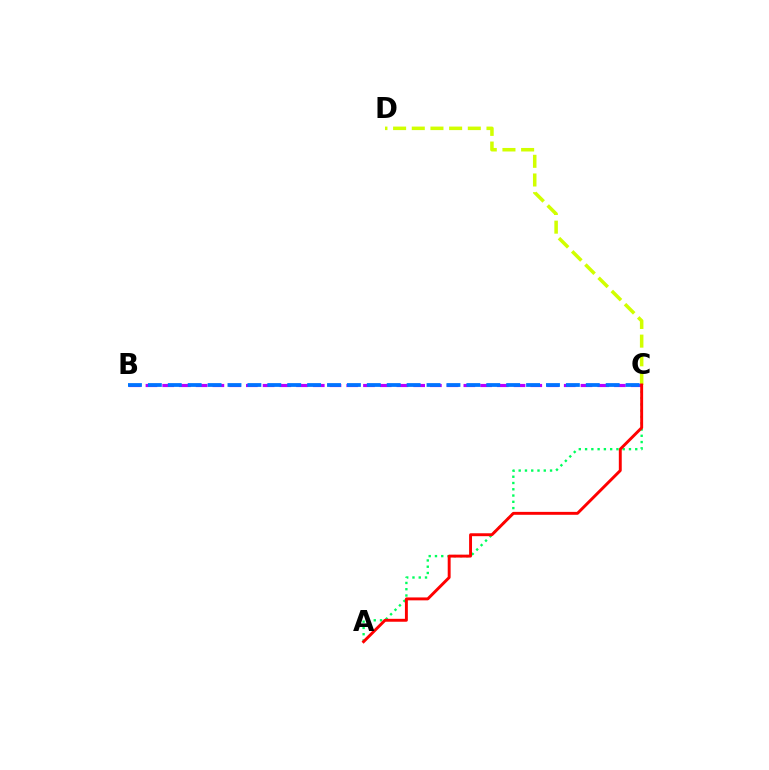{('A', 'C'): [{'color': '#00ff5c', 'line_style': 'dotted', 'thickness': 1.7}, {'color': '#ff0000', 'line_style': 'solid', 'thickness': 2.1}], ('C', 'D'): [{'color': '#d1ff00', 'line_style': 'dashed', 'thickness': 2.54}], ('B', 'C'): [{'color': '#b900ff', 'line_style': 'dashed', 'thickness': 2.27}, {'color': '#0074ff', 'line_style': 'dashed', 'thickness': 2.7}]}